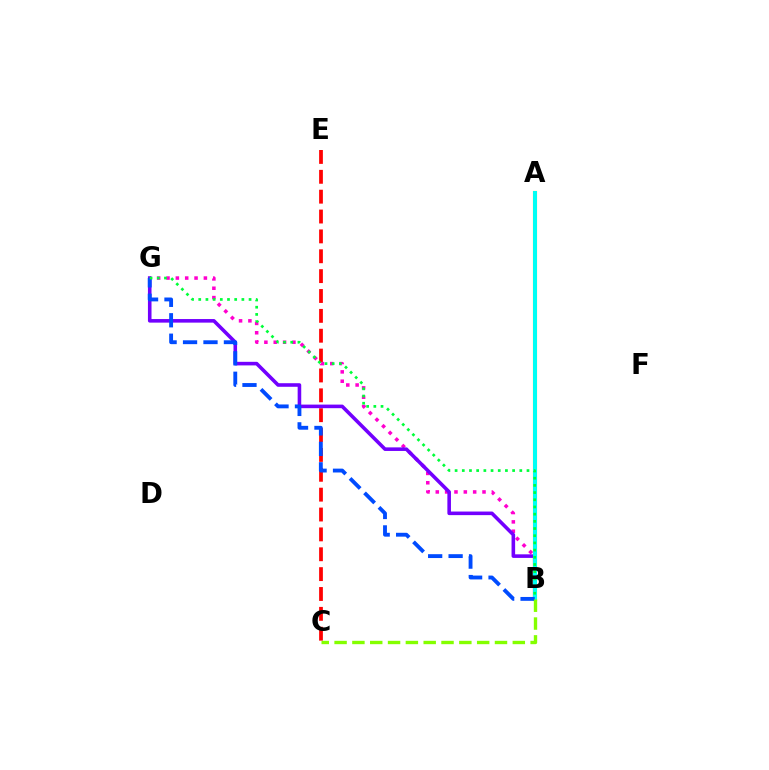{('C', 'E'): [{'color': '#ff0000', 'line_style': 'dashed', 'thickness': 2.7}], ('B', 'G'): [{'color': '#ff00cf', 'line_style': 'dotted', 'thickness': 2.54}, {'color': '#7200ff', 'line_style': 'solid', 'thickness': 2.58}, {'color': '#004bff', 'line_style': 'dashed', 'thickness': 2.78}, {'color': '#00ff39', 'line_style': 'dotted', 'thickness': 1.95}], ('A', 'B'): [{'color': '#ffbd00', 'line_style': 'solid', 'thickness': 2.98}, {'color': '#00fff6', 'line_style': 'solid', 'thickness': 2.87}], ('B', 'C'): [{'color': '#84ff00', 'line_style': 'dashed', 'thickness': 2.42}]}